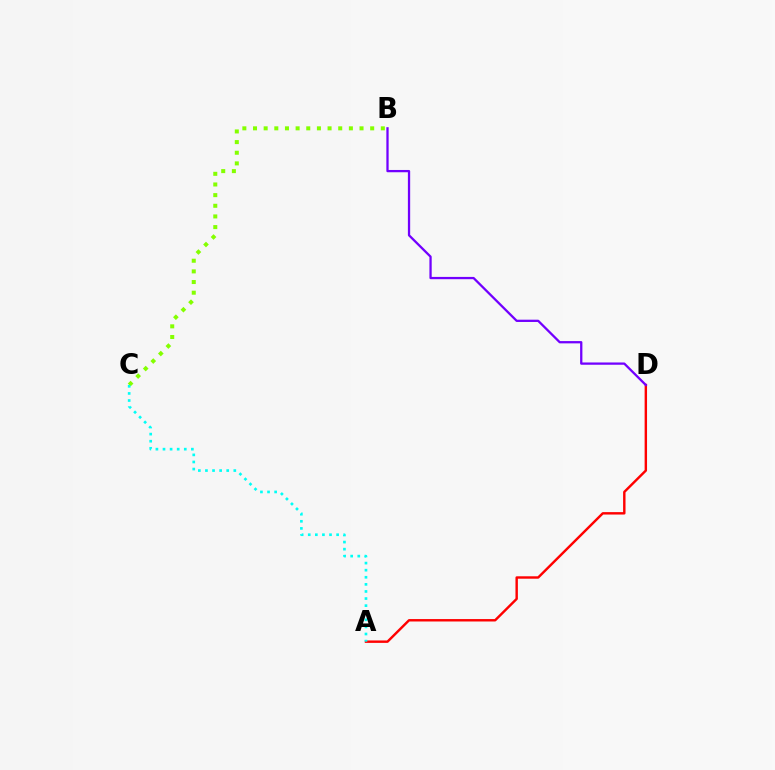{('A', 'D'): [{'color': '#ff0000', 'line_style': 'solid', 'thickness': 1.74}], ('B', 'C'): [{'color': '#84ff00', 'line_style': 'dotted', 'thickness': 2.89}], ('B', 'D'): [{'color': '#7200ff', 'line_style': 'solid', 'thickness': 1.64}], ('A', 'C'): [{'color': '#00fff6', 'line_style': 'dotted', 'thickness': 1.93}]}